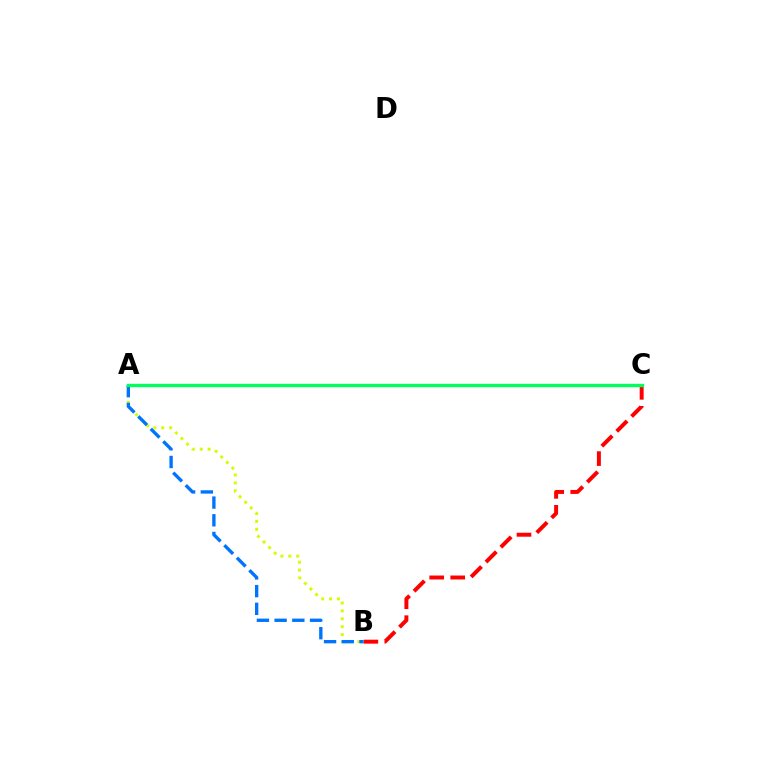{('A', 'B'): [{'color': '#d1ff00', 'line_style': 'dotted', 'thickness': 2.14}, {'color': '#0074ff', 'line_style': 'dashed', 'thickness': 2.41}], ('B', 'C'): [{'color': '#ff0000', 'line_style': 'dashed', 'thickness': 2.85}], ('A', 'C'): [{'color': '#b900ff', 'line_style': 'solid', 'thickness': 2.03}, {'color': '#00ff5c', 'line_style': 'solid', 'thickness': 2.42}]}